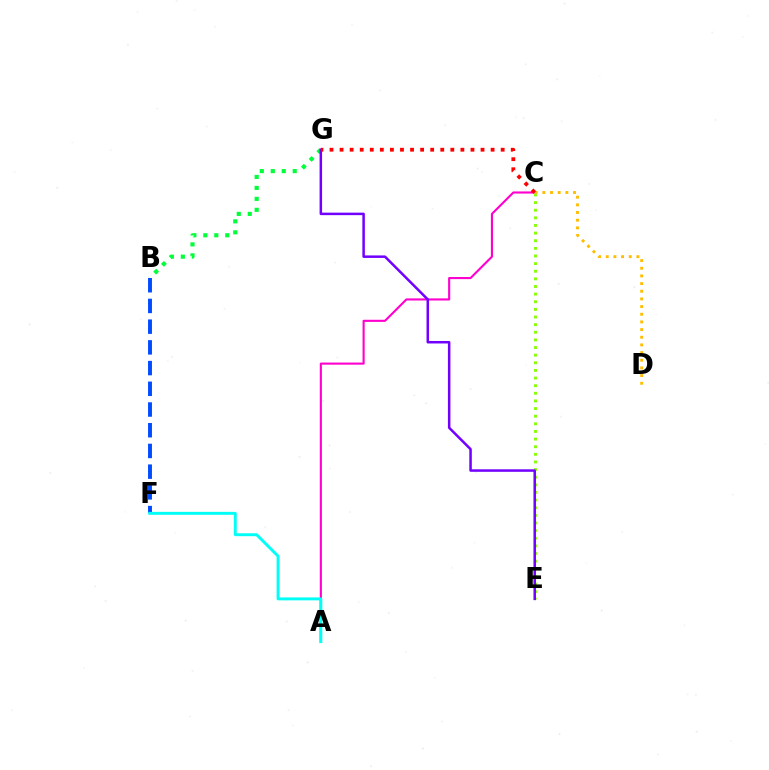{('B', 'G'): [{'color': '#00ff39', 'line_style': 'dotted', 'thickness': 2.98}], ('A', 'C'): [{'color': '#ff00cf', 'line_style': 'solid', 'thickness': 1.53}], ('C', 'E'): [{'color': '#84ff00', 'line_style': 'dotted', 'thickness': 2.07}], ('B', 'F'): [{'color': '#004bff', 'line_style': 'dashed', 'thickness': 2.81}], ('A', 'F'): [{'color': '#00fff6', 'line_style': 'solid', 'thickness': 2.1}], ('C', 'D'): [{'color': '#ffbd00', 'line_style': 'dotted', 'thickness': 2.08}], ('E', 'G'): [{'color': '#7200ff', 'line_style': 'solid', 'thickness': 1.81}], ('C', 'G'): [{'color': '#ff0000', 'line_style': 'dotted', 'thickness': 2.74}]}